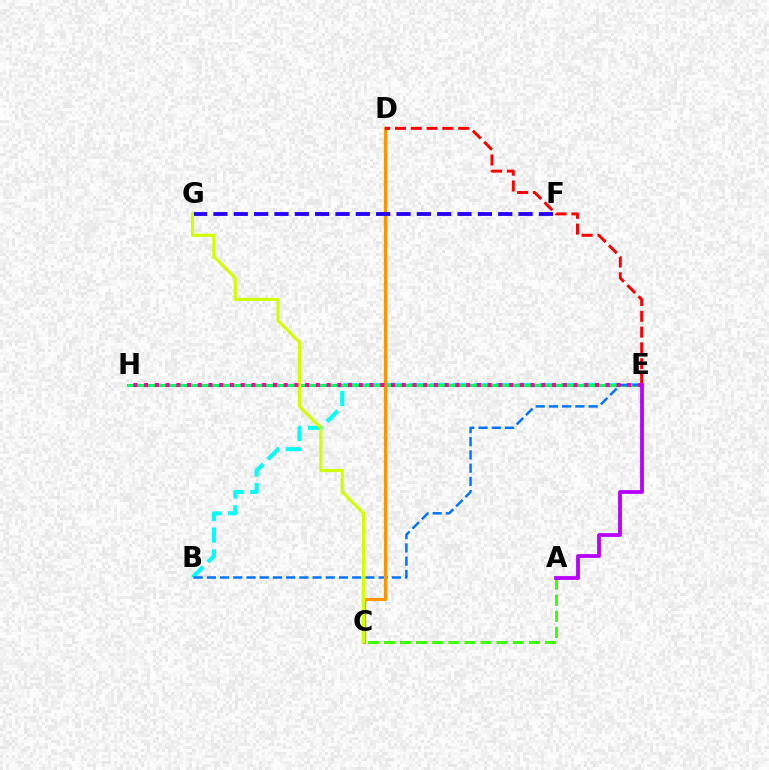{('B', 'E'): [{'color': '#00fff6', 'line_style': 'dashed', 'thickness': 2.96}, {'color': '#0074ff', 'line_style': 'dashed', 'thickness': 1.79}], ('E', 'H'): [{'color': '#00ff5c', 'line_style': 'solid', 'thickness': 2.22}, {'color': '#ff00ac', 'line_style': 'dotted', 'thickness': 2.92}], ('C', 'D'): [{'color': '#ff9400', 'line_style': 'solid', 'thickness': 2.34}], ('A', 'C'): [{'color': '#3dff00', 'line_style': 'dashed', 'thickness': 2.19}], ('F', 'G'): [{'color': '#2500ff', 'line_style': 'dashed', 'thickness': 2.76}], ('C', 'G'): [{'color': '#d1ff00', 'line_style': 'solid', 'thickness': 2.27}], ('D', 'E'): [{'color': '#ff0000', 'line_style': 'dashed', 'thickness': 2.15}], ('A', 'E'): [{'color': '#b900ff', 'line_style': 'solid', 'thickness': 2.73}]}